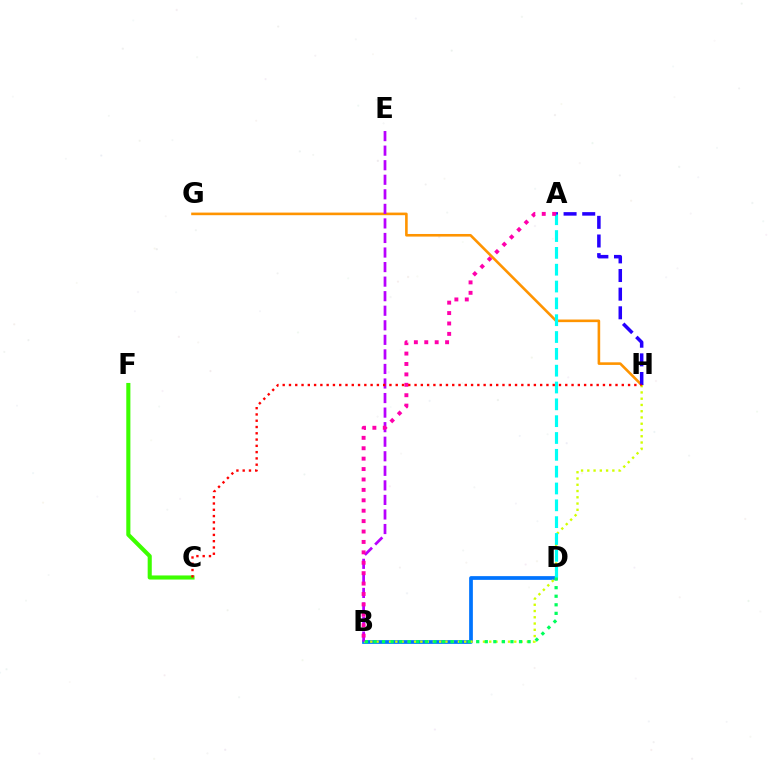{('B', 'D'): [{'color': '#0074ff', 'line_style': 'solid', 'thickness': 2.69}, {'color': '#00ff5c', 'line_style': 'dotted', 'thickness': 2.33}], ('G', 'H'): [{'color': '#ff9400', 'line_style': 'solid', 'thickness': 1.88}], ('B', 'H'): [{'color': '#d1ff00', 'line_style': 'dotted', 'thickness': 1.7}], ('C', 'F'): [{'color': '#3dff00', 'line_style': 'solid', 'thickness': 2.95}], ('A', 'H'): [{'color': '#2500ff', 'line_style': 'dashed', 'thickness': 2.53}], ('A', 'D'): [{'color': '#00fff6', 'line_style': 'dashed', 'thickness': 2.29}], ('B', 'E'): [{'color': '#b900ff', 'line_style': 'dashed', 'thickness': 1.98}], ('A', 'B'): [{'color': '#ff00ac', 'line_style': 'dotted', 'thickness': 2.83}], ('C', 'H'): [{'color': '#ff0000', 'line_style': 'dotted', 'thickness': 1.71}]}